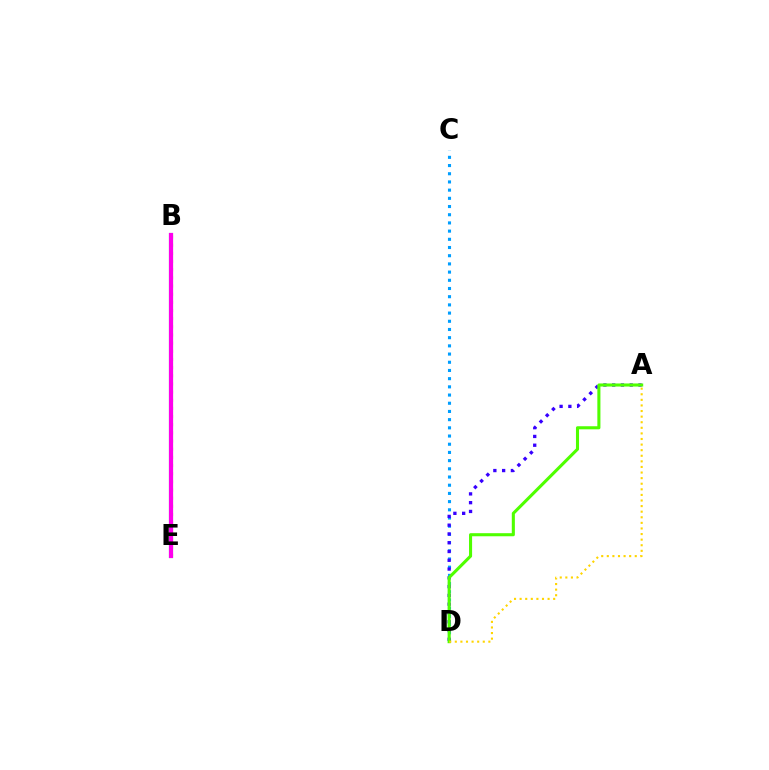{('C', 'D'): [{'color': '#009eff', 'line_style': 'dotted', 'thickness': 2.23}], ('A', 'D'): [{'color': '#3700ff', 'line_style': 'dotted', 'thickness': 2.38}, {'color': '#4fff00', 'line_style': 'solid', 'thickness': 2.22}, {'color': '#ffd500', 'line_style': 'dotted', 'thickness': 1.52}], ('B', 'E'): [{'color': '#00ff86', 'line_style': 'solid', 'thickness': 2.97}, {'color': '#ff0000', 'line_style': 'dotted', 'thickness': 2.22}, {'color': '#ff00ed', 'line_style': 'solid', 'thickness': 2.99}]}